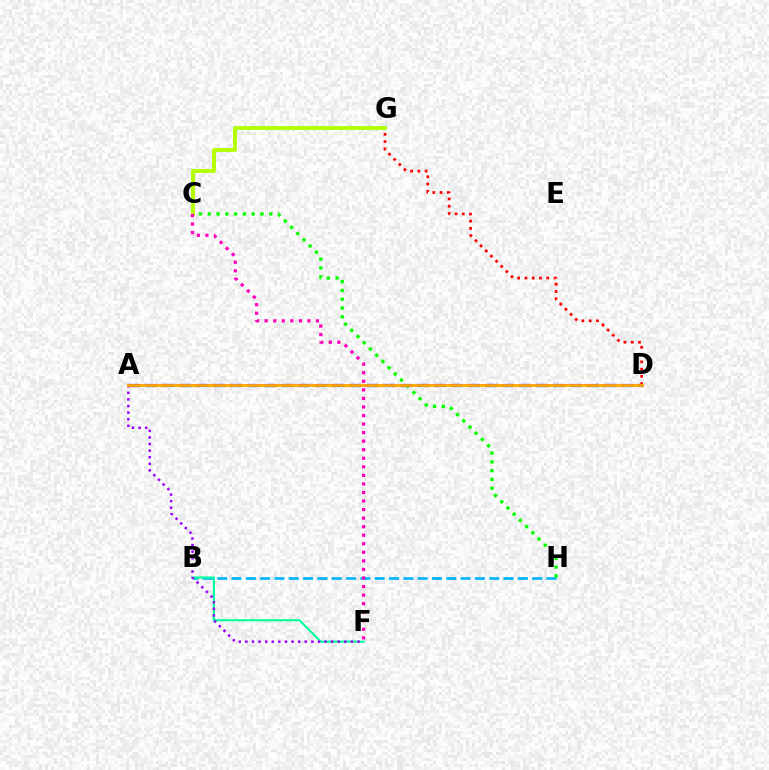{('D', 'G'): [{'color': '#ff0000', 'line_style': 'dotted', 'thickness': 1.97}], ('B', 'H'): [{'color': '#00b5ff', 'line_style': 'dashed', 'thickness': 1.95}], ('C', 'H'): [{'color': '#08ff00', 'line_style': 'dotted', 'thickness': 2.39}], ('B', 'F'): [{'color': '#00ff9d', 'line_style': 'solid', 'thickness': 1.54}], ('C', 'G'): [{'color': '#b3ff00', 'line_style': 'solid', 'thickness': 2.78}], ('A', 'F'): [{'color': '#9b00ff', 'line_style': 'dotted', 'thickness': 1.79}], ('A', 'D'): [{'color': '#0010ff', 'line_style': 'dashed', 'thickness': 2.31}, {'color': '#ffa500', 'line_style': 'solid', 'thickness': 2.02}], ('C', 'F'): [{'color': '#ff00bd', 'line_style': 'dotted', 'thickness': 2.32}]}